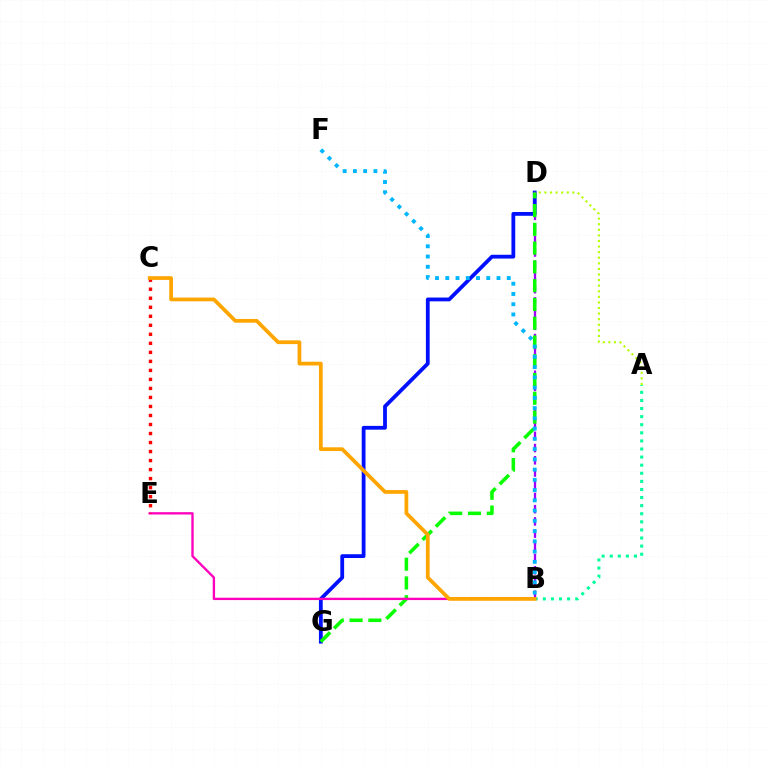{('B', 'D'): [{'color': '#9b00ff', 'line_style': 'dashed', 'thickness': 1.66}], ('D', 'G'): [{'color': '#0010ff', 'line_style': 'solid', 'thickness': 2.73}, {'color': '#08ff00', 'line_style': 'dashed', 'thickness': 2.55}], ('B', 'E'): [{'color': '#ff00bd', 'line_style': 'solid', 'thickness': 1.69}], ('C', 'E'): [{'color': '#ff0000', 'line_style': 'dotted', 'thickness': 2.45}], ('A', 'B'): [{'color': '#00ff9d', 'line_style': 'dotted', 'thickness': 2.2}], ('B', 'F'): [{'color': '#00b5ff', 'line_style': 'dotted', 'thickness': 2.78}], ('B', 'C'): [{'color': '#ffa500', 'line_style': 'solid', 'thickness': 2.7}], ('A', 'D'): [{'color': '#b3ff00', 'line_style': 'dotted', 'thickness': 1.52}]}